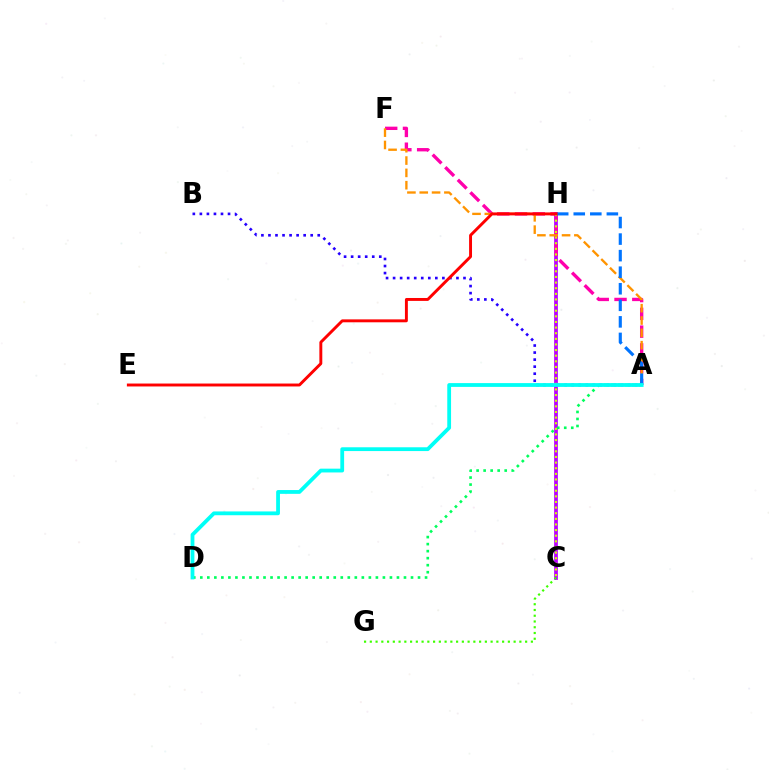{('C', 'H'): [{'color': '#b900ff', 'line_style': 'solid', 'thickness': 2.67}, {'color': '#d1ff00', 'line_style': 'dotted', 'thickness': 1.53}], ('A', 'F'): [{'color': '#ff00ac', 'line_style': 'dashed', 'thickness': 2.42}, {'color': '#ff9400', 'line_style': 'dashed', 'thickness': 1.67}], ('A', 'B'): [{'color': '#2500ff', 'line_style': 'dotted', 'thickness': 1.91}], ('A', 'H'): [{'color': '#0074ff', 'line_style': 'dashed', 'thickness': 2.25}], ('A', 'D'): [{'color': '#00ff5c', 'line_style': 'dotted', 'thickness': 1.91}, {'color': '#00fff6', 'line_style': 'solid', 'thickness': 2.73}], ('C', 'G'): [{'color': '#3dff00', 'line_style': 'dotted', 'thickness': 1.56}], ('E', 'H'): [{'color': '#ff0000', 'line_style': 'solid', 'thickness': 2.1}]}